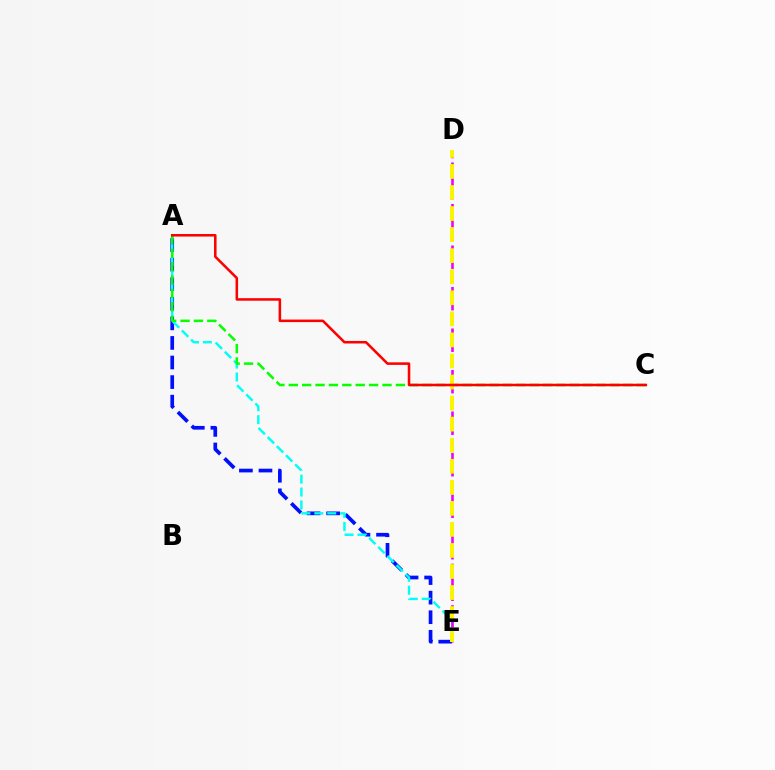{('A', 'E'): [{'color': '#0010ff', 'line_style': 'dashed', 'thickness': 2.66}, {'color': '#00fff6', 'line_style': 'dashed', 'thickness': 1.75}], ('A', 'C'): [{'color': '#08ff00', 'line_style': 'dashed', 'thickness': 1.82}, {'color': '#ff0000', 'line_style': 'solid', 'thickness': 1.83}], ('D', 'E'): [{'color': '#ee00ff', 'line_style': 'dashed', 'thickness': 1.88}, {'color': '#fcf500', 'line_style': 'dashed', 'thickness': 2.86}]}